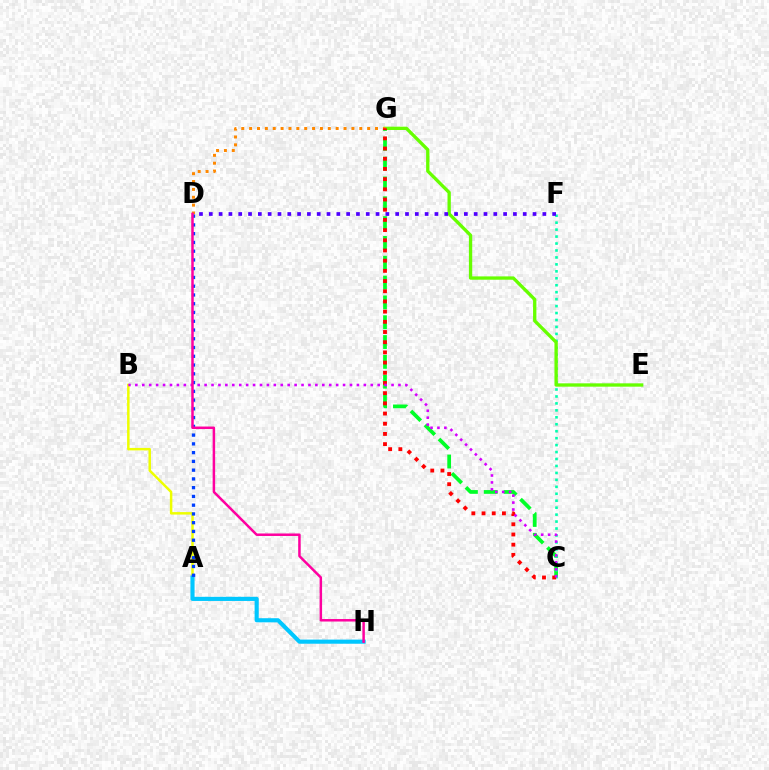{('C', 'G'): [{'color': '#00ff27', 'line_style': 'dashed', 'thickness': 2.69}, {'color': '#ff0000', 'line_style': 'dotted', 'thickness': 2.77}], ('A', 'B'): [{'color': '#eeff00', 'line_style': 'solid', 'thickness': 1.79}], ('C', 'F'): [{'color': '#00ffaf', 'line_style': 'dotted', 'thickness': 1.89}], ('E', 'G'): [{'color': '#66ff00', 'line_style': 'solid', 'thickness': 2.39}], ('A', 'H'): [{'color': '#00c7ff', 'line_style': 'solid', 'thickness': 2.97}], ('D', 'G'): [{'color': '#ff8800', 'line_style': 'dotted', 'thickness': 2.14}], ('D', 'F'): [{'color': '#4f00ff', 'line_style': 'dotted', 'thickness': 2.67}], ('A', 'D'): [{'color': '#003fff', 'line_style': 'dotted', 'thickness': 2.38}], ('B', 'C'): [{'color': '#d600ff', 'line_style': 'dotted', 'thickness': 1.88}], ('D', 'H'): [{'color': '#ff00a0', 'line_style': 'solid', 'thickness': 1.8}]}